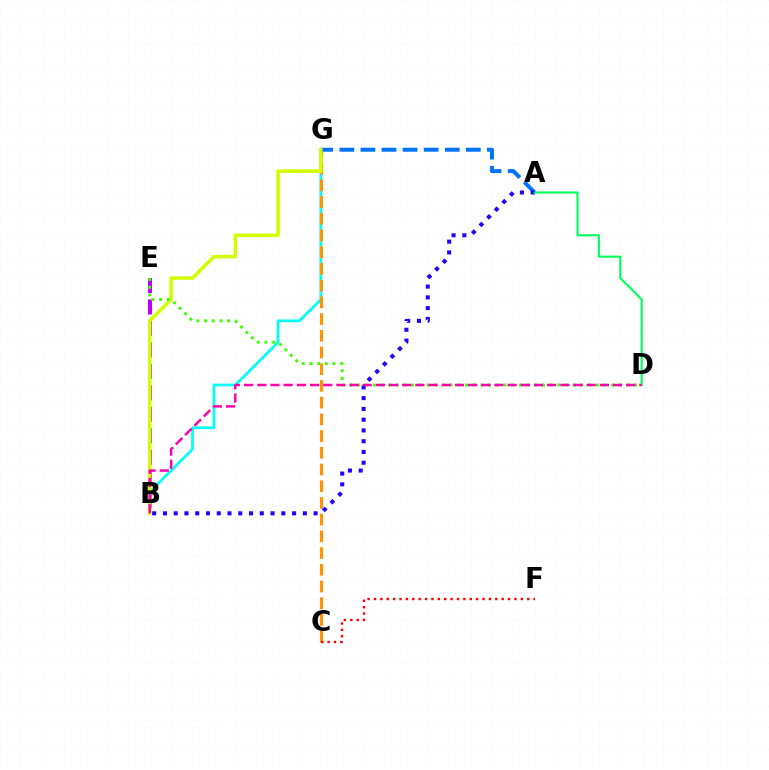{('B', 'G'): [{'color': '#00fff6', 'line_style': 'solid', 'thickness': 1.97}, {'color': '#d1ff00', 'line_style': 'solid', 'thickness': 2.54}], ('C', 'G'): [{'color': '#ff9400', 'line_style': 'dashed', 'thickness': 2.27}], ('A', 'G'): [{'color': '#0074ff', 'line_style': 'dashed', 'thickness': 2.86}], ('B', 'E'): [{'color': '#b900ff', 'line_style': 'dashed', 'thickness': 2.92}], ('A', 'B'): [{'color': '#2500ff', 'line_style': 'dotted', 'thickness': 2.92}], ('A', 'D'): [{'color': '#00ff5c', 'line_style': 'solid', 'thickness': 1.53}], ('D', 'E'): [{'color': '#3dff00', 'line_style': 'dotted', 'thickness': 2.09}], ('C', 'F'): [{'color': '#ff0000', 'line_style': 'dotted', 'thickness': 1.73}], ('B', 'D'): [{'color': '#ff00ac', 'line_style': 'dashed', 'thickness': 1.79}]}